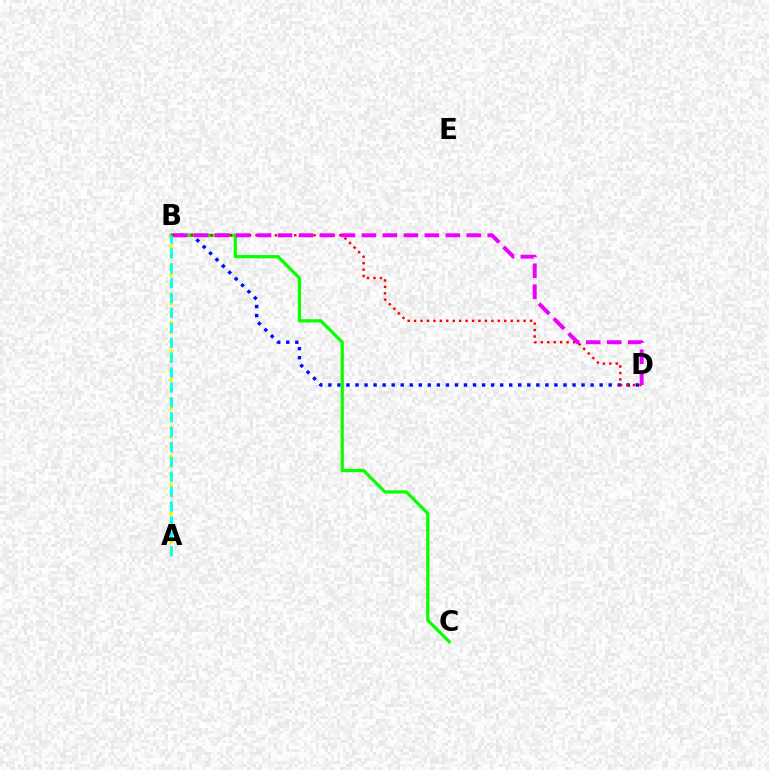{('A', 'B'): [{'color': '#fcf500', 'line_style': 'dotted', 'thickness': 2.59}, {'color': '#00fff6', 'line_style': 'dashed', 'thickness': 2.02}], ('B', 'D'): [{'color': '#0010ff', 'line_style': 'dotted', 'thickness': 2.46}, {'color': '#ff0000', 'line_style': 'dotted', 'thickness': 1.75}, {'color': '#ee00ff', 'line_style': 'dashed', 'thickness': 2.85}], ('B', 'C'): [{'color': '#08ff00', 'line_style': 'solid', 'thickness': 2.32}]}